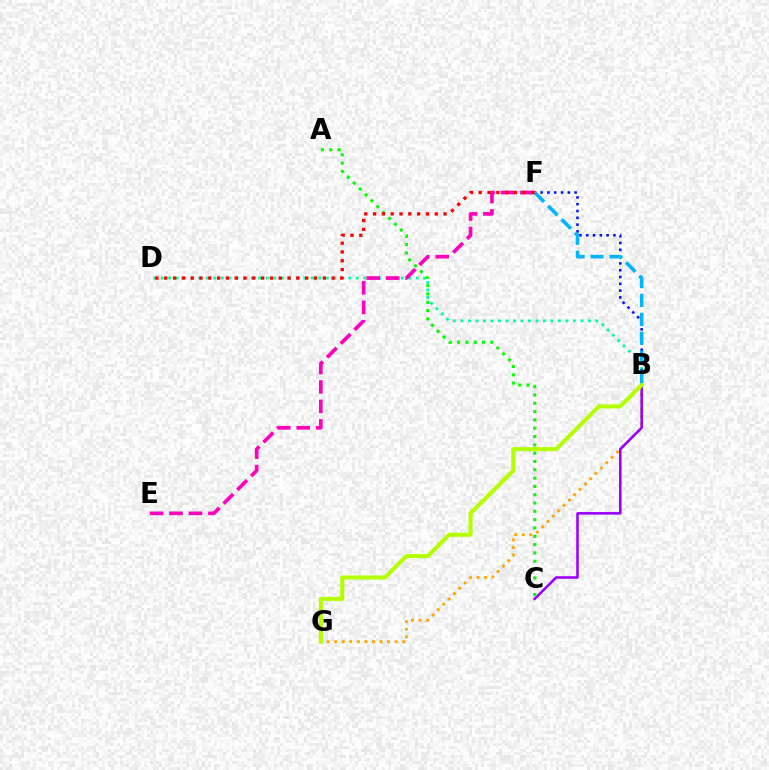{('B', 'D'): [{'color': '#00ff9d', 'line_style': 'dotted', 'thickness': 2.04}], ('B', 'G'): [{'color': '#ffa500', 'line_style': 'dotted', 'thickness': 2.05}, {'color': '#b3ff00', 'line_style': 'solid', 'thickness': 2.95}], ('E', 'F'): [{'color': '#ff00bd', 'line_style': 'dashed', 'thickness': 2.64}], ('B', 'C'): [{'color': '#9b00ff', 'line_style': 'solid', 'thickness': 1.85}], ('A', 'C'): [{'color': '#08ff00', 'line_style': 'dotted', 'thickness': 2.26}], ('B', 'F'): [{'color': '#0010ff', 'line_style': 'dotted', 'thickness': 1.85}, {'color': '#00b5ff', 'line_style': 'dashed', 'thickness': 2.58}], ('D', 'F'): [{'color': '#ff0000', 'line_style': 'dotted', 'thickness': 2.39}]}